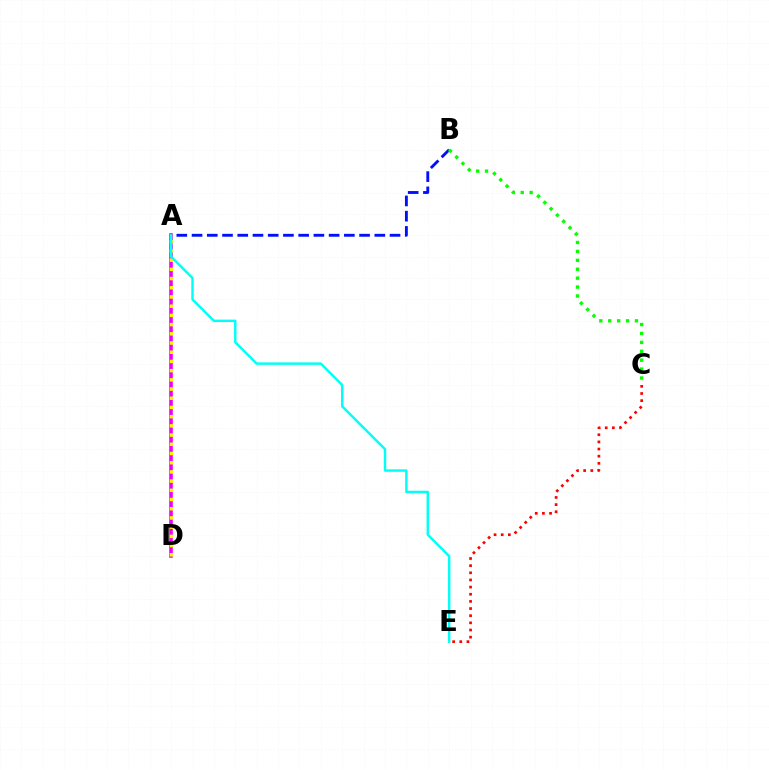{('A', 'D'): [{'color': '#ee00ff', 'line_style': 'solid', 'thickness': 2.6}, {'color': '#fcf500', 'line_style': 'dotted', 'thickness': 2.5}], ('A', 'B'): [{'color': '#0010ff', 'line_style': 'dashed', 'thickness': 2.07}], ('B', 'C'): [{'color': '#08ff00', 'line_style': 'dotted', 'thickness': 2.42}], ('C', 'E'): [{'color': '#ff0000', 'line_style': 'dotted', 'thickness': 1.94}], ('A', 'E'): [{'color': '#00fff6', 'line_style': 'solid', 'thickness': 1.76}]}